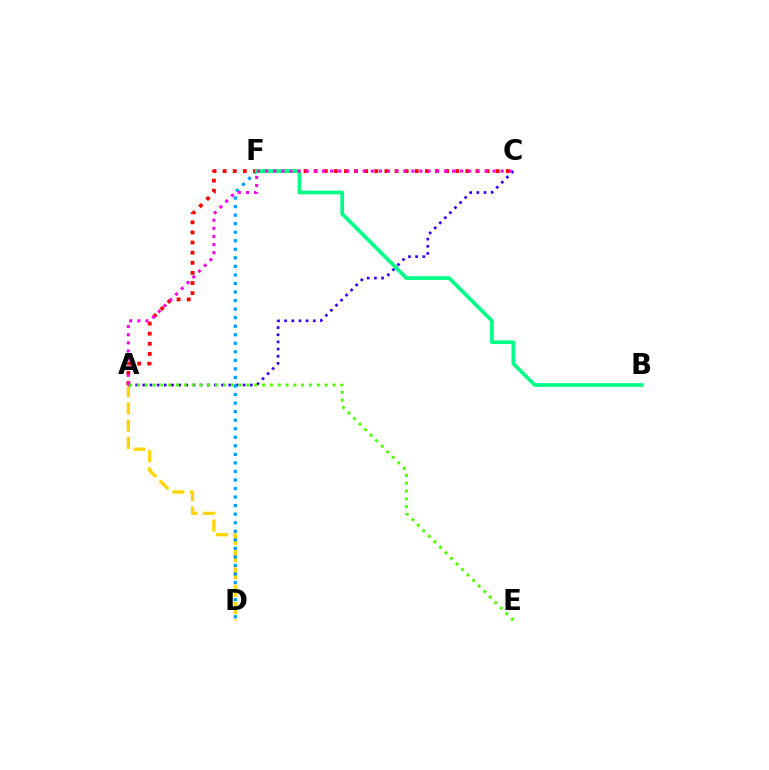{('A', 'D'): [{'color': '#ffd500', 'line_style': 'dashed', 'thickness': 2.35}], ('A', 'C'): [{'color': '#3700ff', 'line_style': 'dotted', 'thickness': 1.95}, {'color': '#ff0000', 'line_style': 'dotted', 'thickness': 2.75}, {'color': '#ff00ed', 'line_style': 'dotted', 'thickness': 2.21}], ('D', 'F'): [{'color': '#009eff', 'line_style': 'dotted', 'thickness': 2.32}], ('B', 'F'): [{'color': '#00ff86', 'line_style': 'solid', 'thickness': 2.67}], ('A', 'E'): [{'color': '#4fff00', 'line_style': 'dotted', 'thickness': 2.13}]}